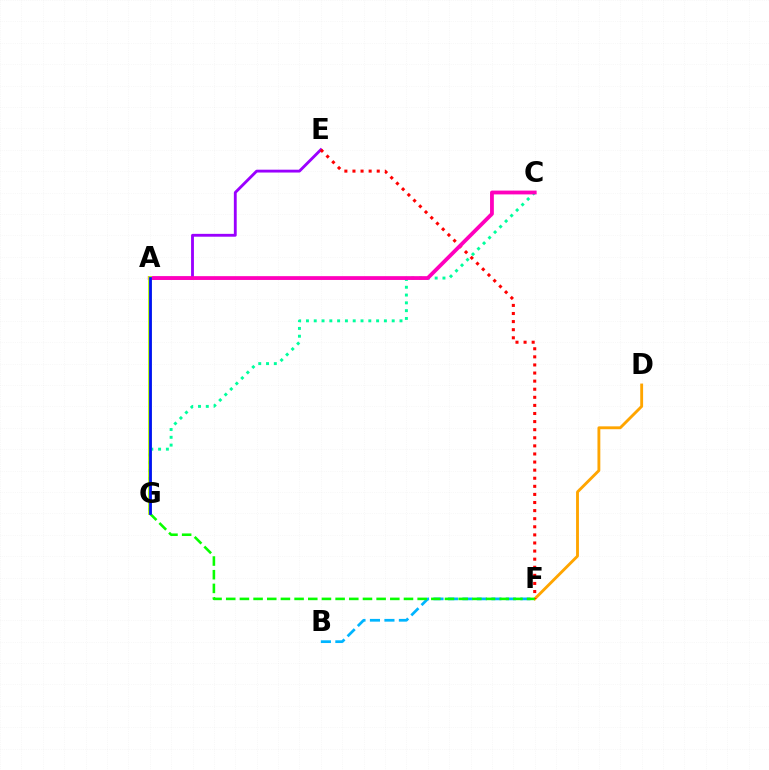{('B', 'F'): [{'color': '#00b5ff', 'line_style': 'dashed', 'thickness': 1.97}], ('A', 'E'): [{'color': '#9b00ff', 'line_style': 'solid', 'thickness': 2.05}], ('C', 'G'): [{'color': '#00ff9d', 'line_style': 'dotted', 'thickness': 2.12}], ('D', 'F'): [{'color': '#ffa500', 'line_style': 'solid', 'thickness': 2.06}], ('E', 'F'): [{'color': '#ff0000', 'line_style': 'dotted', 'thickness': 2.2}], ('A', 'C'): [{'color': '#ff00bd', 'line_style': 'solid', 'thickness': 2.74}], ('F', 'G'): [{'color': '#08ff00', 'line_style': 'dashed', 'thickness': 1.86}], ('A', 'G'): [{'color': '#b3ff00', 'line_style': 'solid', 'thickness': 2.73}, {'color': '#0010ff', 'line_style': 'solid', 'thickness': 2.01}]}